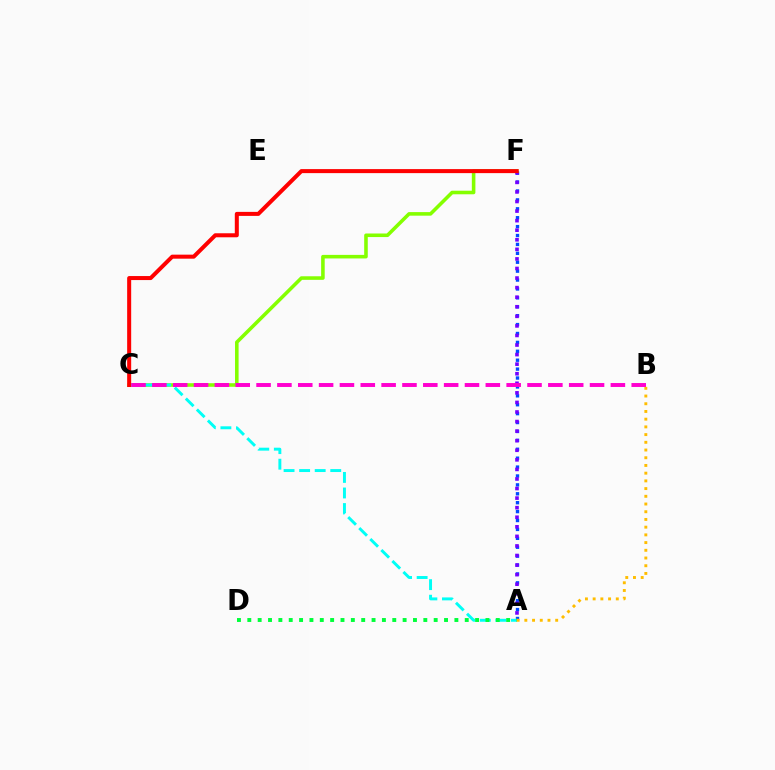{('A', 'F'): [{'color': '#004bff', 'line_style': 'dotted', 'thickness': 2.42}, {'color': '#7200ff', 'line_style': 'dotted', 'thickness': 2.6}], ('C', 'F'): [{'color': '#84ff00', 'line_style': 'solid', 'thickness': 2.57}, {'color': '#ff0000', 'line_style': 'solid', 'thickness': 2.89}], ('A', 'C'): [{'color': '#00fff6', 'line_style': 'dashed', 'thickness': 2.11}], ('A', 'B'): [{'color': '#ffbd00', 'line_style': 'dotted', 'thickness': 2.1}], ('A', 'D'): [{'color': '#00ff39', 'line_style': 'dotted', 'thickness': 2.81}], ('B', 'C'): [{'color': '#ff00cf', 'line_style': 'dashed', 'thickness': 2.83}]}